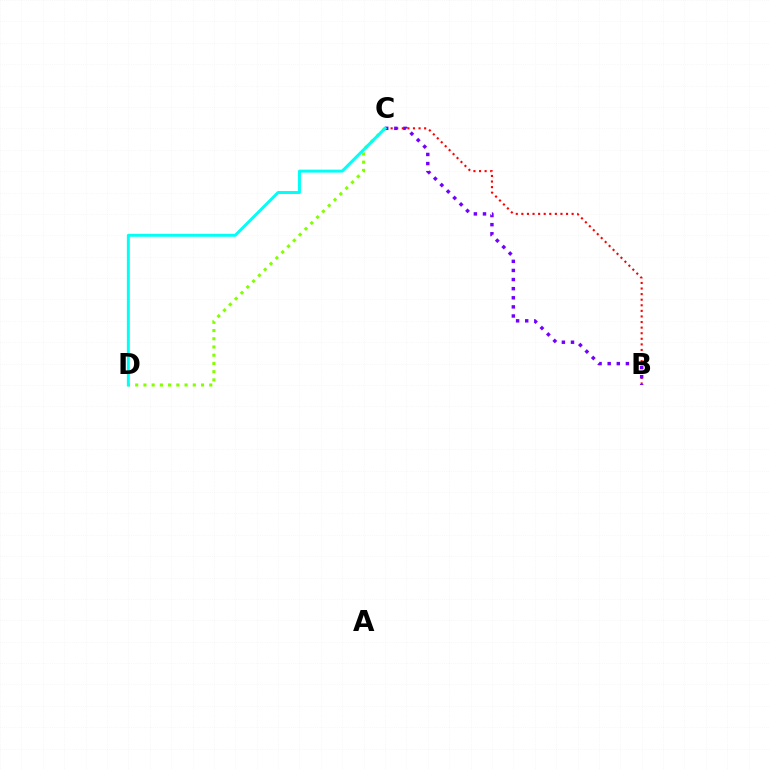{('B', 'C'): [{'color': '#ff0000', 'line_style': 'dotted', 'thickness': 1.52}, {'color': '#7200ff', 'line_style': 'dotted', 'thickness': 2.47}], ('C', 'D'): [{'color': '#84ff00', 'line_style': 'dotted', 'thickness': 2.24}, {'color': '#00fff6', 'line_style': 'solid', 'thickness': 2.12}]}